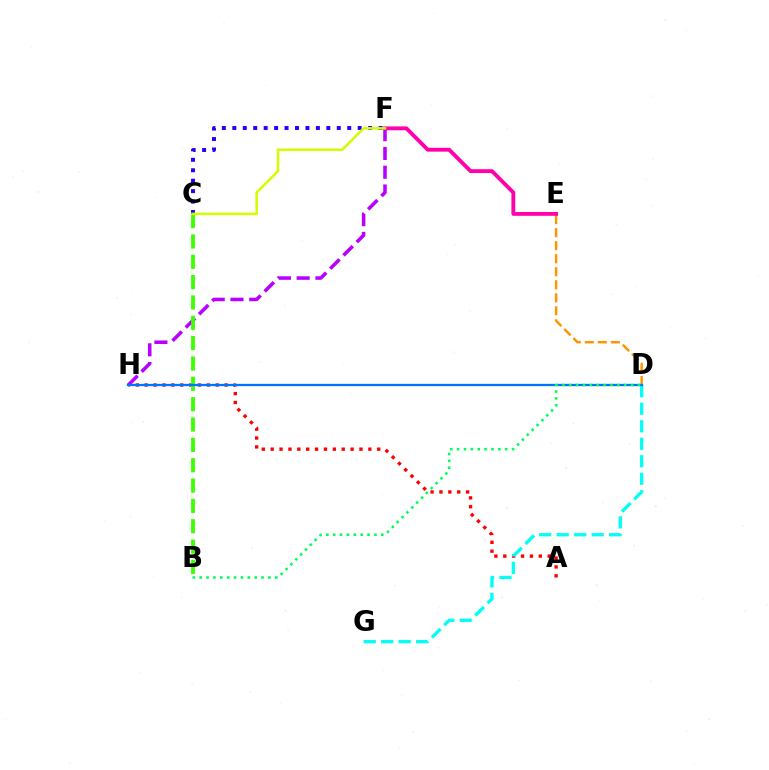{('A', 'H'): [{'color': '#ff0000', 'line_style': 'dotted', 'thickness': 2.41}], ('D', 'G'): [{'color': '#00fff6', 'line_style': 'dashed', 'thickness': 2.38}], ('D', 'E'): [{'color': '#ff9400', 'line_style': 'dashed', 'thickness': 1.77}], ('C', 'F'): [{'color': '#2500ff', 'line_style': 'dotted', 'thickness': 2.84}, {'color': '#d1ff00', 'line_style': 'solid', 'thickness': 1.82}], ('F', 'H'): [{'color': '#b900ff', 'line_style': 'dashed', 'thickness': 2.55}], ('E', 'F'): [{'color': '#ff00ac', 'line_style': 'solid', 'thickness': 2.78}], ('B', 'C'): [{'color': '#3dff00', 'line_style': 'dashed', 'thickness': 2.76}], ('D', 'H'): [{'color': '#0074ff', 'line_style': 'solid', 'thickness': 1.64}], ('B', 'D'): [{'color': '#00ff5c', 'line_style': 'dotted', 'thickness': 1.87}]}